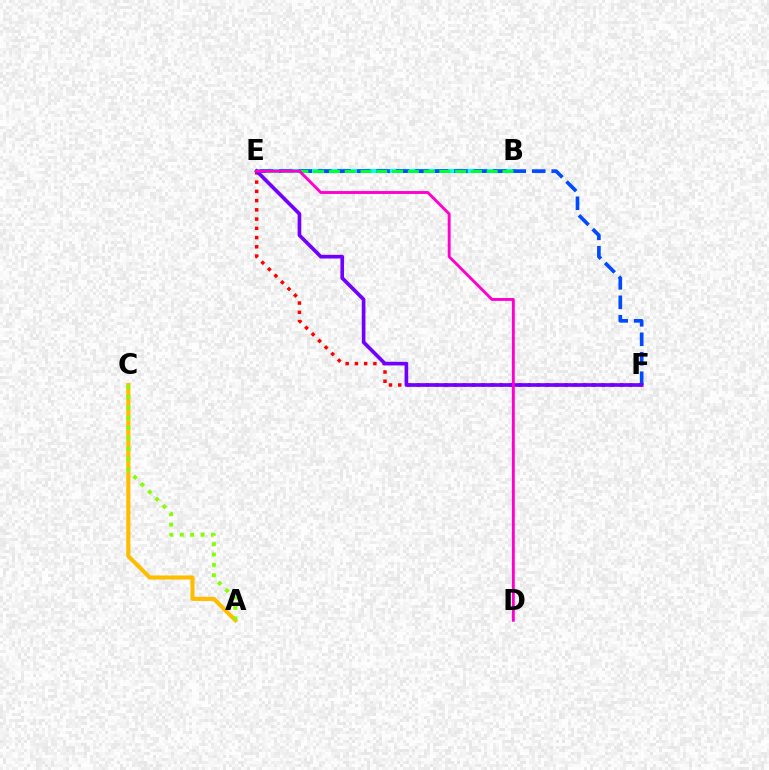{('B', 'E'): [{'color': '#00fff6', 'line_style': 'solid', 'thickness': 2.9}, {'color': '#00ff39', 'line_style': 'dashed', 'thickness': 2.14}], ('E', 'F'): [{'color': '#004bff', 'line_style': 'dashed', 'thickness': 2.64}, {'color': '#ff0000', 'line_style': 'dotted', 'thickness': 2.51}, {'color': '#7200ff', 'line_style': 'solid', 'thickness': 2.63}], ('A', 'C'): [{'color': '#ffbd00', 'line_style': 'solid', 'thickness': 2.95}, {'color': '#84ff00', 'line_style': 'dotted', 'thickness': 2.82}], ('D', 'E'): [{'color': '#ff00cf', 'line_style': 'solid', 'thickness': 2.09}]}